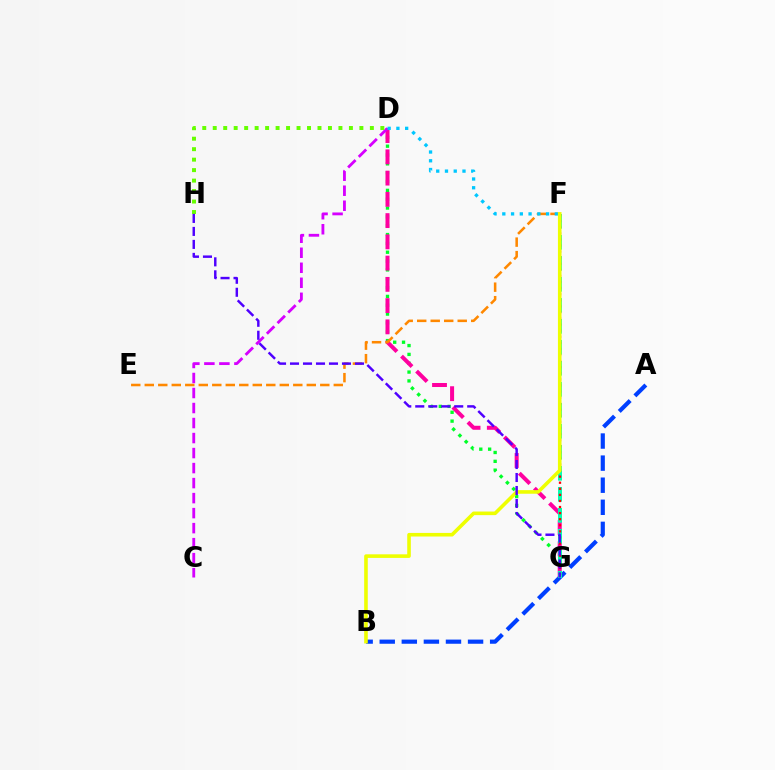{('D', 'G'): [{'color': '#00ff27', 'line_style': 'dotted', 'thickness': 2.4}, {'color': '#ff00a0', 'line_style': 'dashed', 'thickness': 2.89}], ('A', 'B'): [{'color': '#003fff', 'line_style': 'dashed', 'thickness': 3.0}], ('F', 'G'): [{'color': '#00ffaf', 'line_style': 'dashed', 'thickness': 2.85}, {'color': '#ff0000', 'line_style': 'dotted', 'thickness': 1.65}], ('E', 'F'): [{'color': '#ff8800', 'line_style': 'dashed', 'thickness': 1.83}], ('C', 'D'): [{'color': '#d600ff', 'line_style': 'dashed', 'thickness': 2.04}], ('D', 'H'): [{'color': '#66ff00', 'line_style': 'dotted', 'thickness': 2.85}], ('D', 'F'): [{'color': '#00c7ff', 'line_style': 'dotted', 'thickness': 2.38}], ('B', 'F'): [{'color': '#eeff00', 'line_style': 'solid', 'thickness': 2.59}], ('G', 'H'): [{'color': '#4f00ff', 'line_style': 'dashed', 'thickness': 1.76}]}